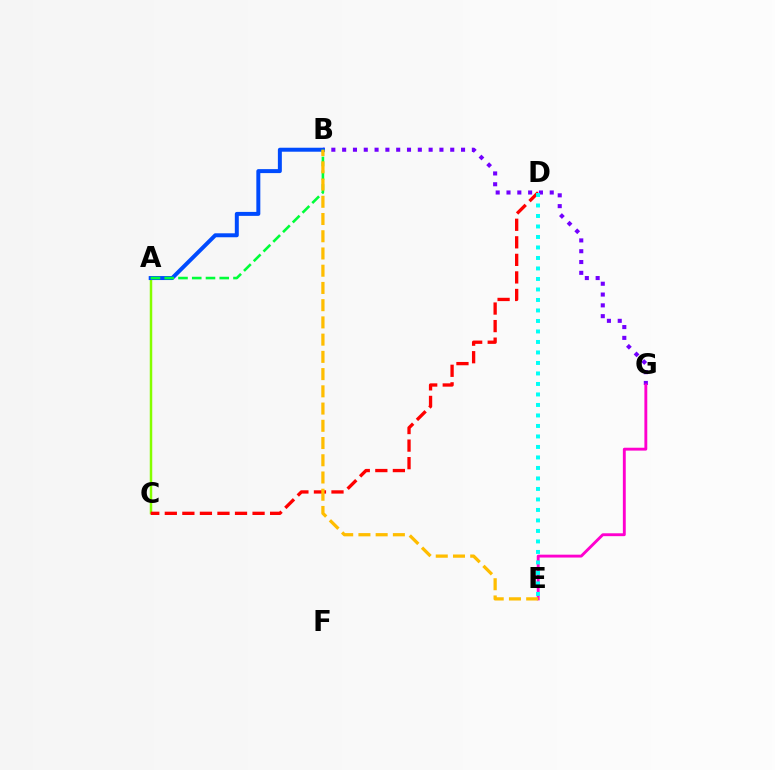{('A', 'C'): [{'color': '#84ff00', 'line_style': 'solid', 'thickness': 1.79}], ('B', 'G'): [{'color': '#7200ff', 'line_style': 'dotted', 'thickness': 2.94}], ('E', 'G'): [{'color': '#ff00cf', 'line_style': 'solid', 'thickness': 2.07}], ('C', 'D'): [{'color': '#ff0000', 'line_style': 'dashed', 'thickness': 2.38}], ('A', 'B'): [{'color': '#004bff', 'line_style': 'solid', 'thickness': 2.86}, {'color': '#00ff39', 'line_style': 'dashed', 'thickness': 1.87}], ('B', 'E'): [{'color': '#ffbd00', 'line_style': 'dashed', 'thickness': 2.34}], ('D', 'E'): [{'color': '#00fff6', 'line_style': 'dotted', 'thickness': 2.85}]}